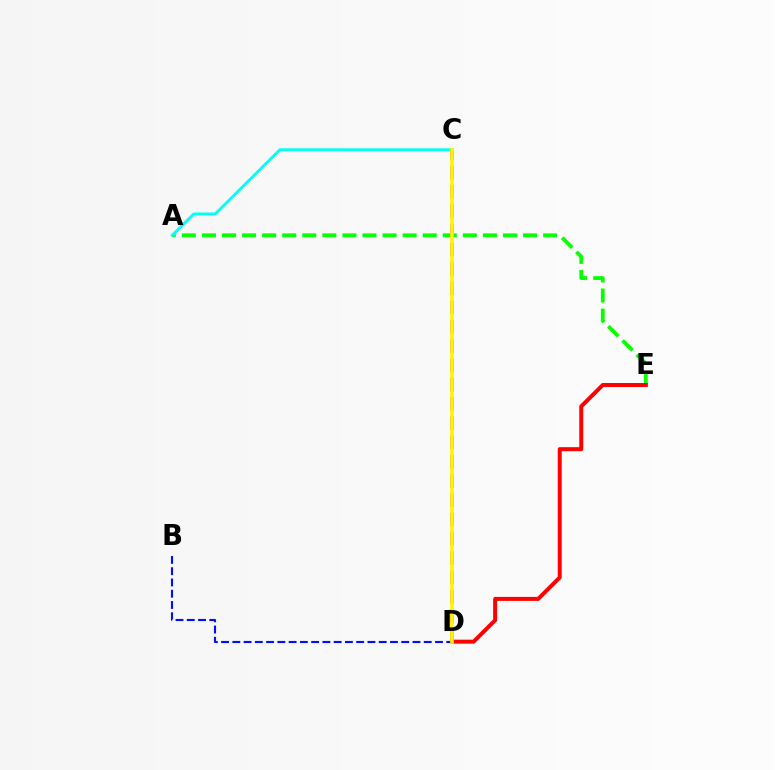{('A', 'E'): [{'color': '#08ff00', 'line_style': 'dashed', 'thickness': 2.73}], ('C', 'D'): [{'color': '#ee00ff', 'line_style': 'dashed', 'thickness': 2.62}, {'color': '#fcf500', 'line_style': 'solid', 'thickness': 2.64}], ('D', 'E'): [{'color': '#ff0000', 'line_style': 'solid', 'thickness': 2.87}], ('B', 'D'): [{'color': '#0010ff', 'line_style': 'dashed', 'thickness': 1.53}], ('A', 'C'): [{'color': '#00fff6', 'line_style': 'solid', 'thickness': 2.01}]}